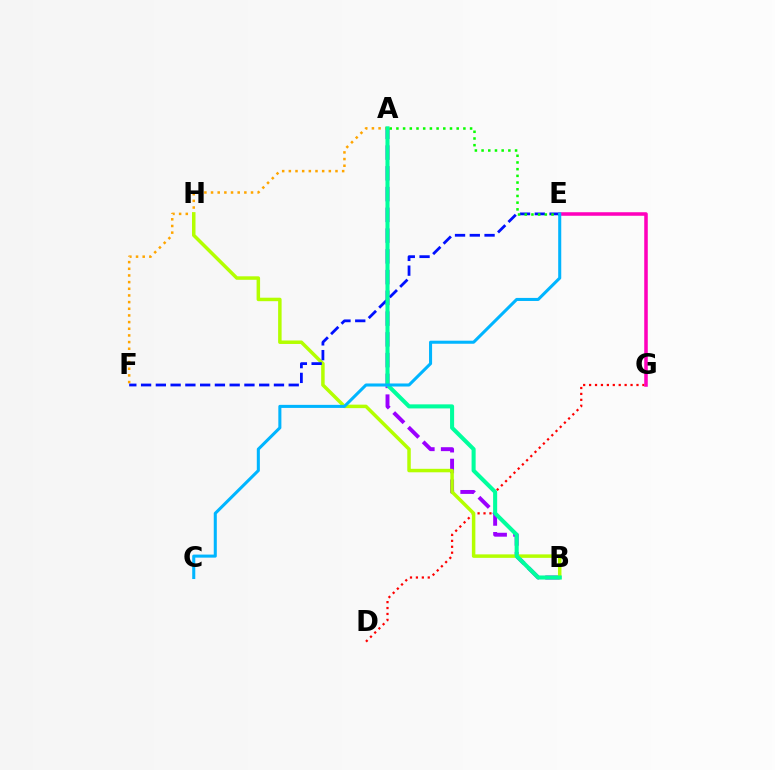{('A', 'B'): [{'color': '#9b00ff', 'line_style': 'dashed', 'thickness': 2.82}, {'color': '#00ff9d', 'line_style': 'solid', 'thickness': 2.92}], ('D', 'G'): [{'color': '#ff0000', 'line_style': 'dotted', 'thickness': 1.61}], ('A', 'F'): [{'color': '#ffa500', 'line_style': 'dotted', 'thickness': 1.81}], ('B', 'H'): [{'color': '#b3ff00', 'line_style': 'solid', 'thickness': 2.51}], ('E', 'F'): [{'color': '#0010ff', 'line_style': 'dashed', 'thickness': 2.01}], ('E', 'G'): [{'color': '#ff00bd', 'line_style': 'solid', 'thickness': 2.55}], ('A', 'E'): [{'color': '#08ff00', 'line_style': 'dotted', 'thickness': 1.82}], ('C', 'E'): [{'color': '#00b5ff', 'line_style': 'solid', 'thickness': 2.2}]}